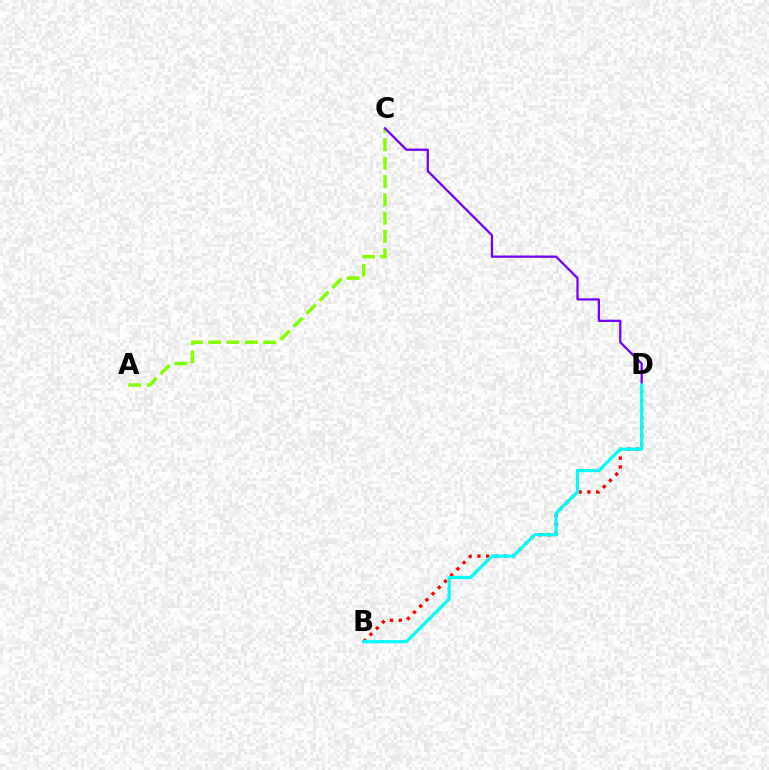{('B', 'D'): [{'color': '#ff0000', 'line_style': 'dotted', 'thickness': 2.38}, {'color': '#00fff6', 'line_style': 'solid', 'thickness': 2.31}], ('A', 'C'): [{'color': '#84ff00', 'line_style': 'dashed', 'thickness': 2.49}], ('C', 'D'): [{'color': '#7200ff', 'line_style': 'solid', 'thickness': 1.63}]}